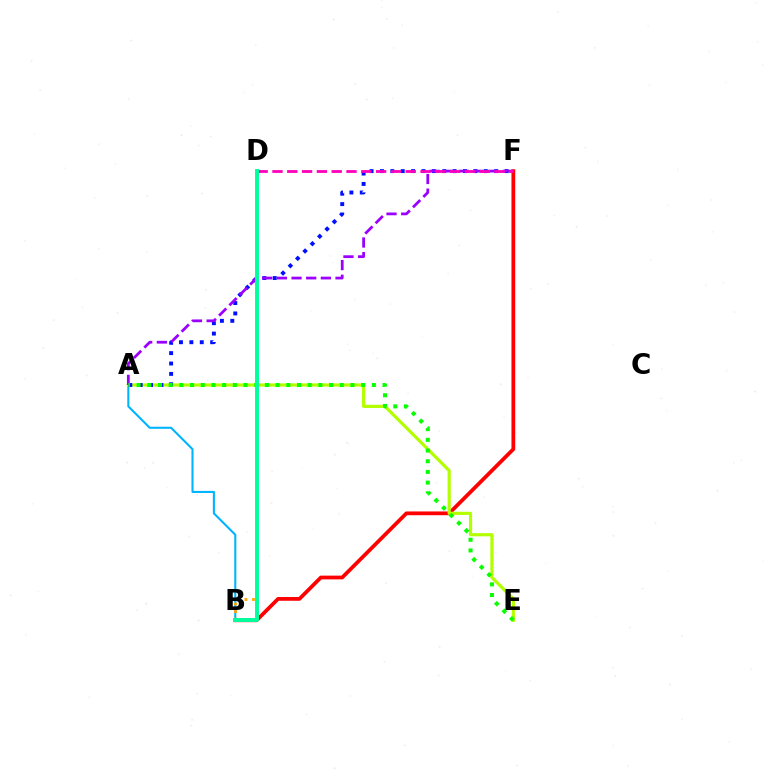{('A', 'B'): [{'color': '#00b5ff', 'line_style': 'solid', 'thickness': 1.51}], ('B', 'F'): [{'color': '#ff0000', 'line_style': 'solid', 'thickness': 2.7}], ('A', 'E'): [{'color': '#b3ff00', 'line_style': 'solid', 'thickness': 2.29}, {'color': '#08ff00', 'line_style': 'dotted', 'thickness': 2.91}], ('B', 'D'): [{'color': '#ffa500', 'line_style': 'dotted', 'thickness': 2.04}, {'color': '#00ff9d', 'line_style': 'solid', 'thickness': 2.84}], ('A', 'F'): [{'color': '#0010ff', 'line_style': 'dotted', 'thickness': 2.82}, {'color': '#9b00ff', 'line_style': 'dashed', 'thickness': 1.99}], ('D', 'F'): [{'color': '#ff00bd', 'line_style': 'dashed', 'thickness': 2.01}]}